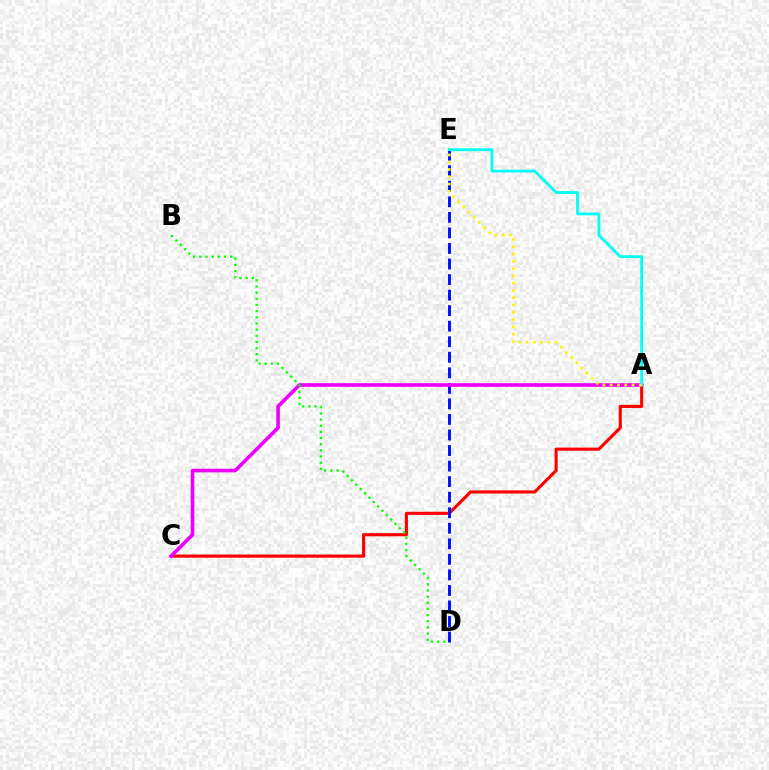{('A', 'C'): [{'color': '#ff0000', 'line_style': 'solid', 'thickness': 2.24}, {'color': '#ee00ff', 'line_style': 'solid', 'thickness': 2.61}], ('D', 'E'): [{'color': '#0010ff', 'line_style': 'dashed', 'thickness': 2.11}], ('A', 'E'): [{'color': '#00fff6', 'line_style': 'solid', 'thickness': 2.02}, {'color': '#fcf500', 'line_style': 'dotted', 'thickness': 1.98}], ('B', 'D'): [{'color': '#08ff00', 'line_style': 'dotted', 'thickness': 1.67}]}